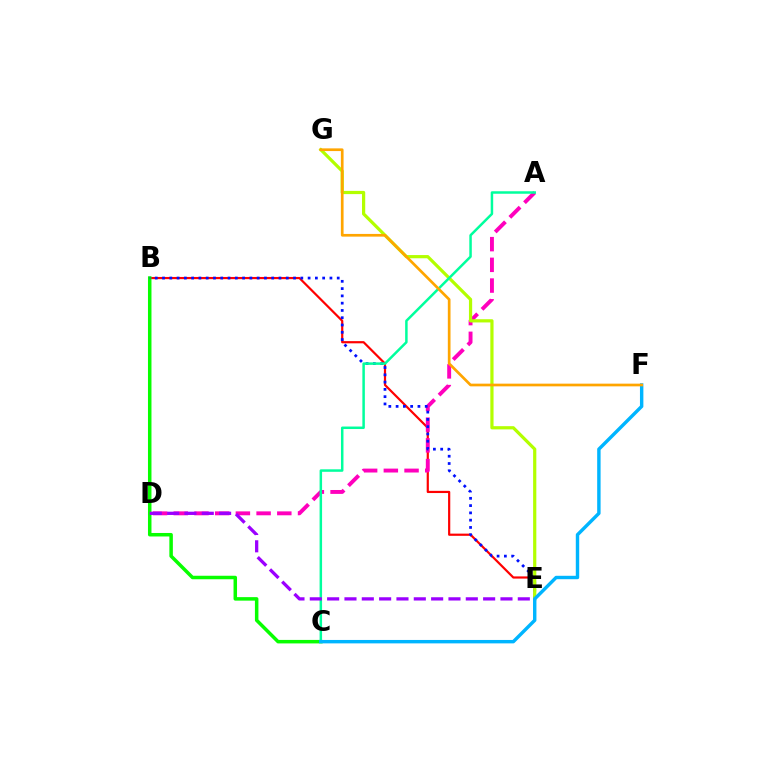{('B', 'E'): [{'color': '#ff0000', 'line_style': 'solid', 'thickness': 1.58}, {'color': '#0010ff', 'line_style': 'dotted', 'thickness': 1.98}], ('A', 'D'): [{'color': '#ff00bd', 'line_style': 'dashed', 'thickness': 2.81}], ('B', 'C'): [{'color': '#08ff00', 'line_style': 'solid', 'thickness': 2.52}], ('E', 'G'): [{'color': '#b3ff00', 'line_style': 'solid', 'thickness': 2.31}], ('A', 'C'): [{'color': '#00ff9d', 'line_style': 'solid', 'thickness': 1.79}], ('C', 'F'): [{'color': '#00b5ff', 'line_style': 'solid', 'thickness': 2.46}], ('F', 'G'): [{'color': '#ffa500', 'line_style': 'solid', 'thickness': 1.94}], ('D', 'E'): [{'color': '#9b00ff', 'line_style': 'dashed', 'thickness': 2.35}]}